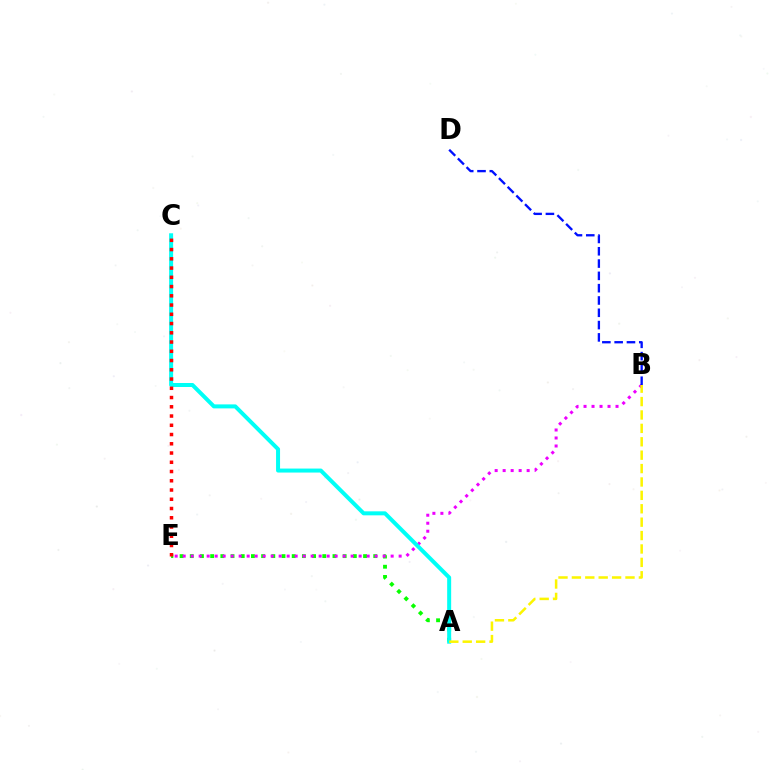{('A', 'E'): [{'color': '#08ff00', 'line_style': 'dotted', 'thickness': 2.77}], ('B', 'E'): [{'color': '#ee00ff', 'line_style': 'dotted', 'thickness': 2.17}], ('B', 'D'): [{'color': '#0010ff', 'line_style': 'dashed', 'thickness': 1.67}], ('A', 'C'): [{'color': '#00fff6', 'line_style': 'solid', 'thickness': 2.88}], ('A', 'B'): [{'color': '#fcf500', 'line_style': 'dashed', 'thickness': 1.82}], ('C', 'E'): [{'color': '#ff0000', 'line_style': 'dotted', 'thickness': 2.51}]}